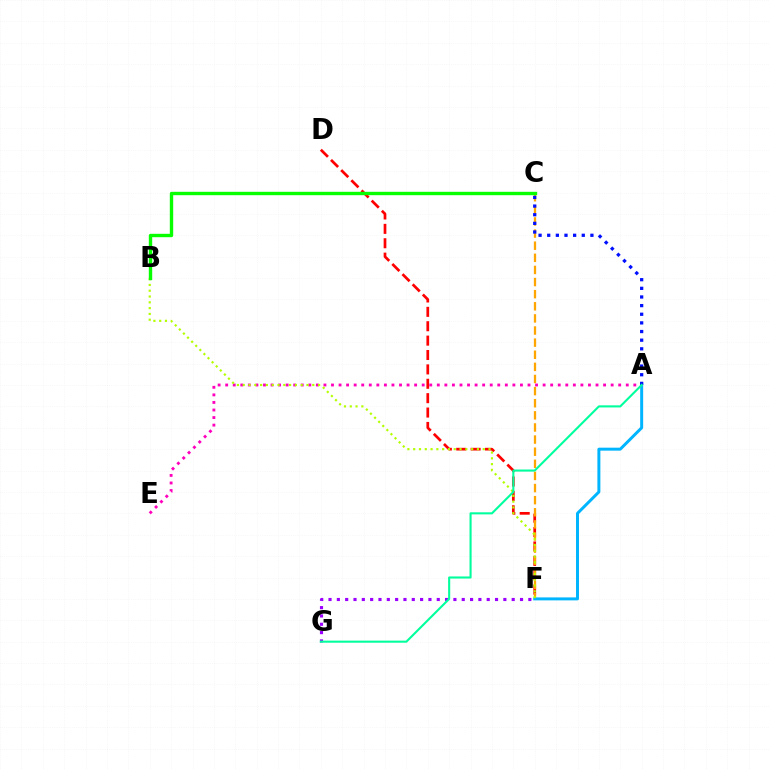{('D', 'F'): [{'color': '#ff0000', 'line_style': 'dashed', 'thickness': 1.95}], ('C', 'F'): [{'color': '#ffa500', 'line_style': 'dashed', 'thickness': 1.65}], ('F', 'G'): [{'color': '#9b00ff', 'line_style': 'dotted', 'thickness': 2.26}], ('A', 'F'): [{'color': '#00b5ff', 'line_style': 'solid', 'thickness': 2.14}], ('A', 'E'): [{'color': '#ff00bd', 'line_style': 'dotted', 'thickness': 2.05}], ('B', 'F'): [{'color': '#b3ff00', 'line_style': 'dotted', 'thickness': 1.57}], ('A', 'C'): [{'color': '#0010ff', 'line_style': 'dotted', 'thickness': 2.35}], ('A', 'G'): [{'color': '#00ff9d', 'line_style': 'solid', 'thickness': 1.51}], ('B', 'C'): [{'color': '#08ff00', 'line_style': 'solid', 'thickness': 2.44}]}